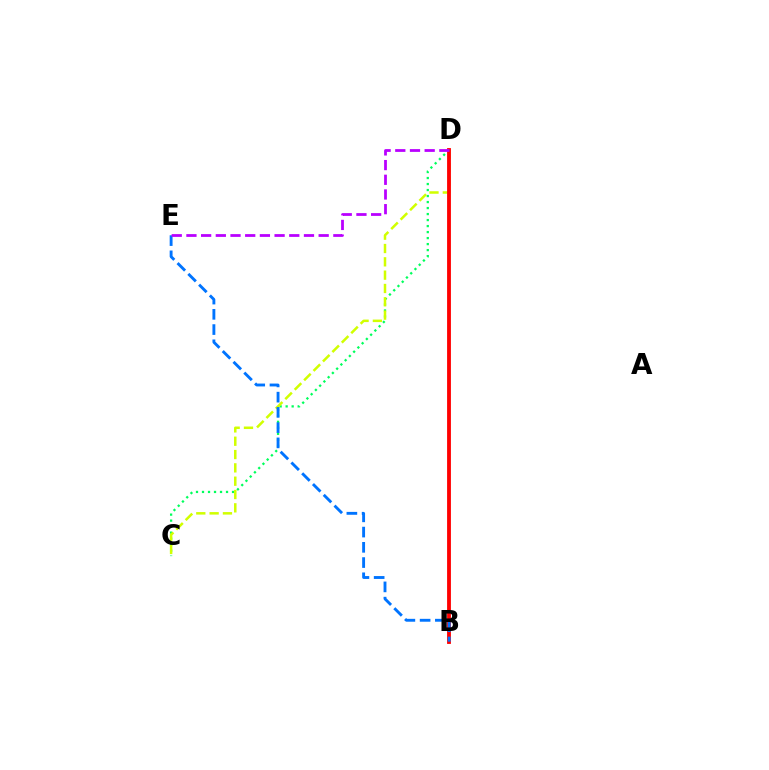{('C', 'D'): [{'color': '#00ff5c', 'line_style': 'dotted', 'thickness': 1.63}, {'color': '#d1ff00', 'line_style': 'dashed', 'thickness': 1.81}], ('B', 'D'): [{'color': '#ff0000', 'line_style': 'solid', 'thickness': 2.76}], ('B', 'E'): [{'color': '#0074ff', 'line_style': 'dashed', 'thickness': 2.07}], ('D', 'E'): [{'color': '#b900ff', 'line_style': 'dashed', 'thickness': 2.0}]}